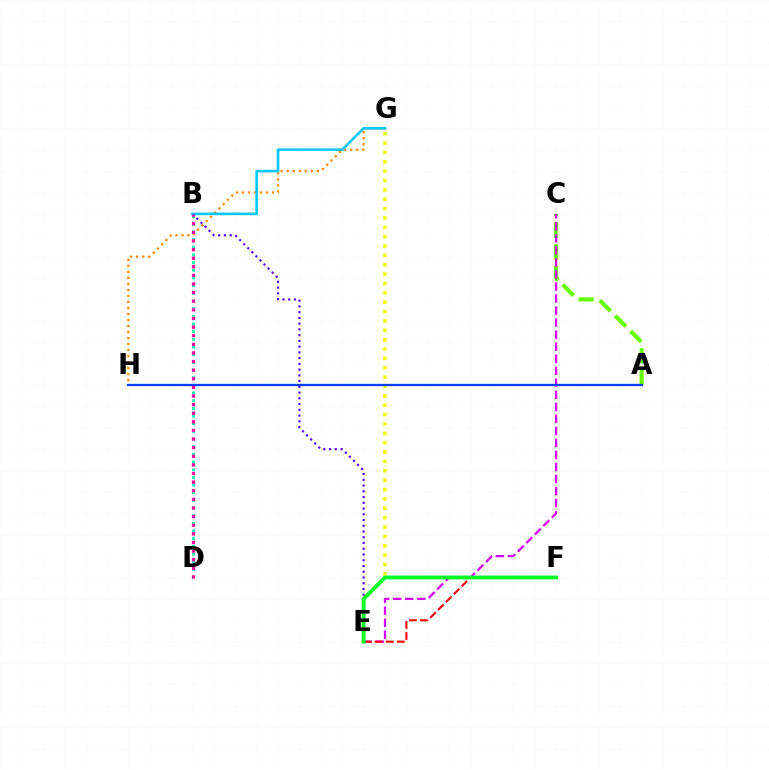{('B', 'E'): [{'color': '#4f00ff', 'line_style': 'dotted', 'thickness': 1.56}], ('B', 'D'): [{'color': '#00ffaf', 'line_style': 'dotted', 'thickness': 2.08}, {'color': '#ff00a0', 'line_style': 'dotted', 'thickness': 2.34}], ('G', 'H'): [{'color': '#ff8800', 'line_style': 'dotted', 'thickness': 1.63}], ('A', 'C'): [{'color': '#66ff00', 'line_style': 'dashed', 'thickness': 2.95}], ('B', 'G'): [{'color': '#00c7ff', 'line_style': 'solid', 'thickness': 1.9}], ('C', 'E'): [{'color': '#d600ff', 'line_style': 'dashed', 'thickness': 1.63}], ('E', 'G'): [{'color': '#eeff00', 'line_style': 'dotted', 'thickness': 2.54}], ('E', 'F'): [{'color': '#ff0000', 'line_style': 'dashed', 'thickness': 1.51}, {'color': '#00ff27', 'line_style': 'solid', 'thickness': 2.76}], ('A', 'H'): [{'color': '#003fff', 'line_style': 'solid', 'thickness': 1.66}]}